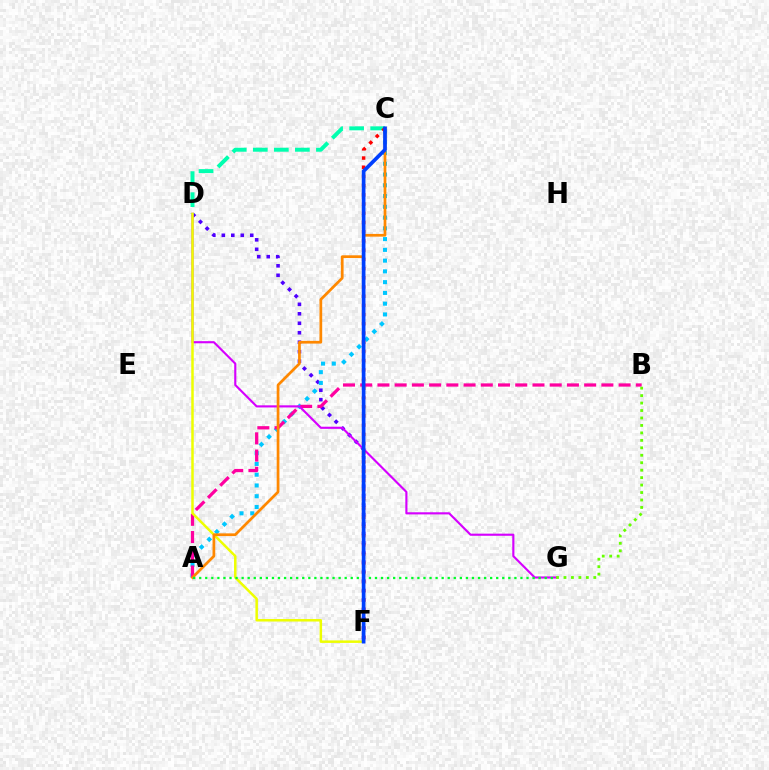{('D', 'F'): [{'color': '#4f00ff', 'line_style': 'dotted', 'thickness': 2.57}, {'color': '#eeff00', 'line_style': 'solid', 'thickness': 1.8}], ('A', 'C'): [{'color': '#00c7ff', 'line_style': 'dotted', 'thickness': 2.92}, {'color': '#ff8800', 'line_style': 'solid', 'thickness': 1.96}], ('C', 'D'): [{'color': '#00ffaf', 'line_style': 'dashed', 'thickness': 2.86}], ('A', 'B'): [{'color': '#ff00a0', 'line_style': 'dashed', 'thickness': 2.34}], ('D', 'G'): [{'color': '#d600ff', 'line_style': 'solid', 'thickness': 1.54}], ('B', 'G'): [{'color': '#66ff00', 'line_style': 'dotted', 'thickness': 2.03}], ('A', 'G'): [{'color': '#00ff27', 'line_style': 'dotted', 'thickness': 1.65}], ('C', 'F'): [{'color': '#ff0000', 'line_style': 'dotted', 'thickness': 2.5}, {'color': '#003fff', 'line_style': 'solid', 'thickness': 2.66}]}